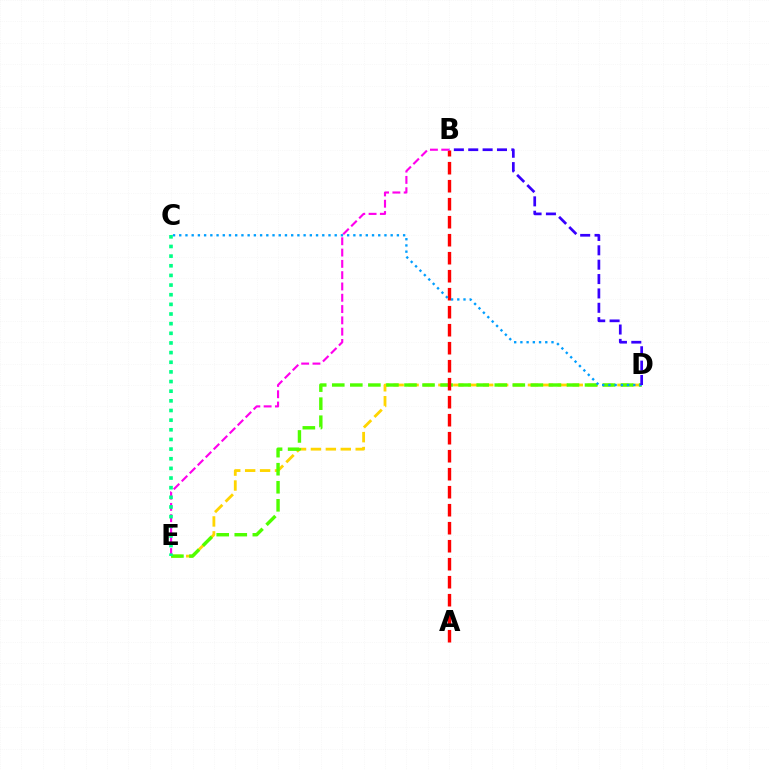{('D', 'E'): [{'color': '#ffd500', 'line_style': 'dashed', 'thickness': 2.03}, {'color': '#4fff00', 'line_style': 'dashed', 'thickness': 2.45}], ('A', 'B'): [{'color': '#ff0000', 'line_style': 'dashed', 'thickness': 2.45}], ('B', 'E'): [{'color': '#ff00ed', 'line_style': 'dashed', 'thickness': 1.53}], ('C', 'D'): [{'color': '#009eff', 'line_style': 'dotted', 'thickness': 1.69}], ('B', 'D'): [{'color': '#3700ff', 'line_style': 'dashed', 'thickness': 1.95}], ('C', 'E'): [{'color': '#00ff86', 'line_style': 'dotted', 'thickness': 2.62}]}